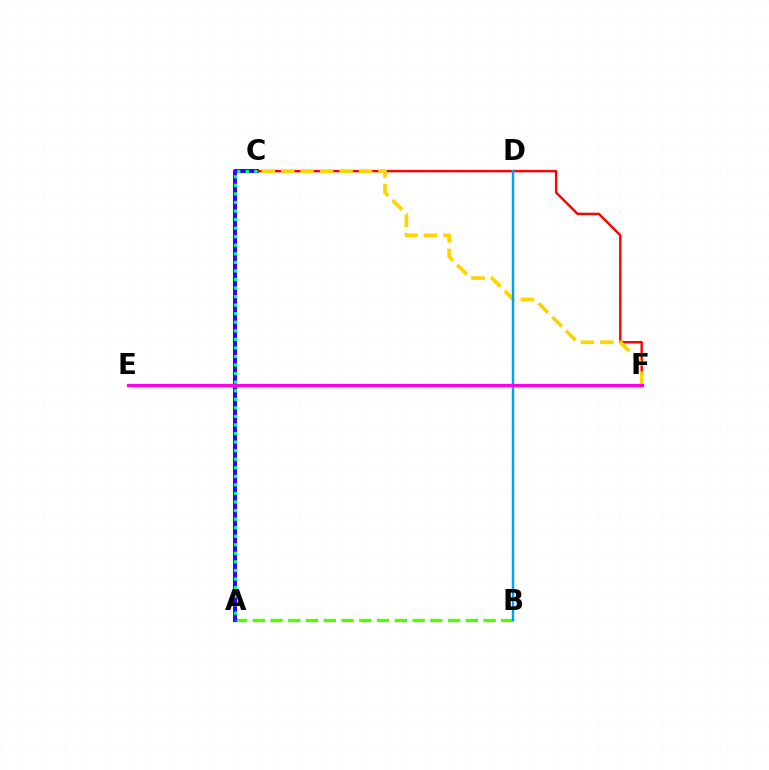{('A', 'B'): [{'color': '#4fff00', 'line_style': 'dashed', 'thickness': 2.41}], ('A', 'C'): [{'color': '#3700ff', 'line_style': 'solid', 'thickness': 2.87}, {'color': '#00ff86', 'line_style': 'dotted', 'thickness': 2.33}], ('C', 'F'): [{'color': '#ff0000', 'line_style': 'solid', 'thickness': 1.72}, {'color': '#ffd500', 'line_style': 'dashed', 'thickness': 2.64}], ('B', 'D'): [{'color': '#009eff', 'line_style': 'solid', 'thickness': 1.74}], ('E', 'F'): [{'color': '#ff00ed', 'line_style': 'solid', 'thickness': 2.33}]}